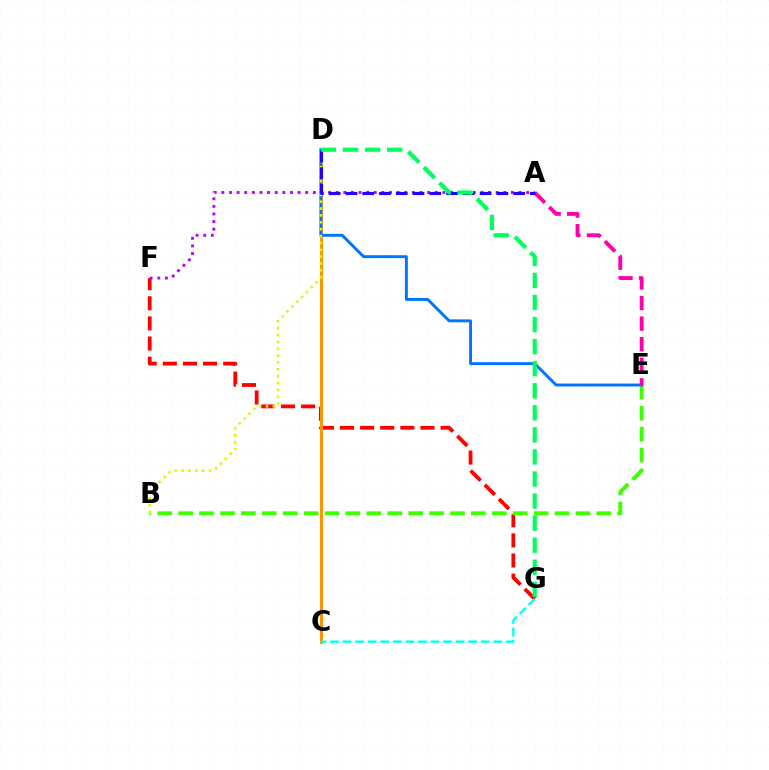{('F', 'G'): [{'color': '#ff0000', 'line_style': 'dashed', 'thickness': 2.73}], ('C', 'D'): [{'color': '#ff9400', 'line_style': 'solid', 'thickness': 2.15}], ('B', 'E'): [{'color': '#3dff00', 'line_style': 'dashed', 'thickness': 2.84}], ('A', 'F'): [{'color': '#b900ff', 'line_style': 'dotted', 'thickness': 2.07}], ('D', 'E'): [{'color': '#0074ff', 'line_style': 'solid', 'thickness': 2.1}], ('C', 'G'): [{'color': '#00fff6', 'line_style': 'dashed', 'thickness': 1.71}], ('A', 'E'): [{'color': '#ff00ac', 'line_style': 'dashed', 'thickness': 2.8}], ('B', 'D'): [{'color': '#d1ff00', 'line_style': 'dotted', 'thickness': 1.87}], ('A', 'D'): [{'color': '#2500ff', 'line_style': 'dashed', 'thickness': 2.28}], ('D', 'G'): [{'color': '#00ff5c', 'line_style': 'dashed', 'thickness': 3.0}]}